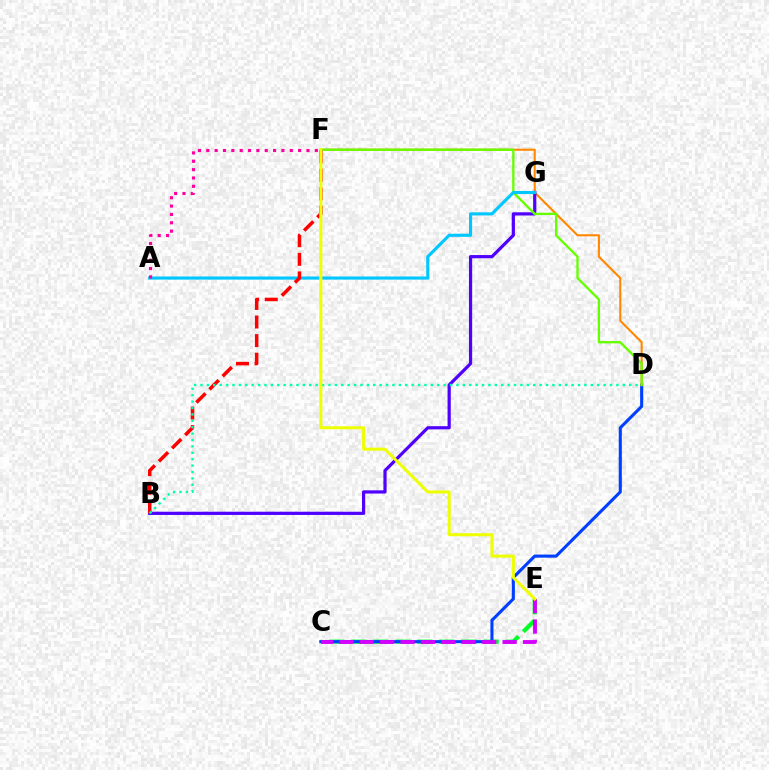{('C', 'E'): [{'color': '#00ff27', 'line_style': 'dashed', 'thickness': 3.0}, {'color': '#d600ff', 'line_style': 'dashed', 'thickness': 2.77}], ('C', 'D'): [{'color': '#003fff', 'line_style': 'solid', 'thickness': 2.23}], ('D', 'F'): [{'color': '#ff8800', 'line_style': 'solid', 'thickness': 1.51}, {'color': '#66ff00', 'line_style': 'solid', 'thickness': 1.68}], ('B', 'G'): [{'color': '#4f00ff', 'line_style': 'solid', 'thickness': 2.31}], ('A', 'G'): [{'color': '#00c7ff', 'line_style': 'solid', 'thickness': 2.24}], ('B', 'F'): [{'color': '#ff0000', 'line_style': 'dashed', 'thickness': 2.53}], ('B', 'D'): [{'color': '#00ffaf', 'line_style': 'dotted', 'thickness': 1.74}], ('A', 'F'): [{'color': '#ff00a0', 'line_style': 'dotted', 'thickness': 2.27}], ('E', 'F'): [{'color': '#eeff00', 'line_style': 'solid', 'thickness': 2.18}]}